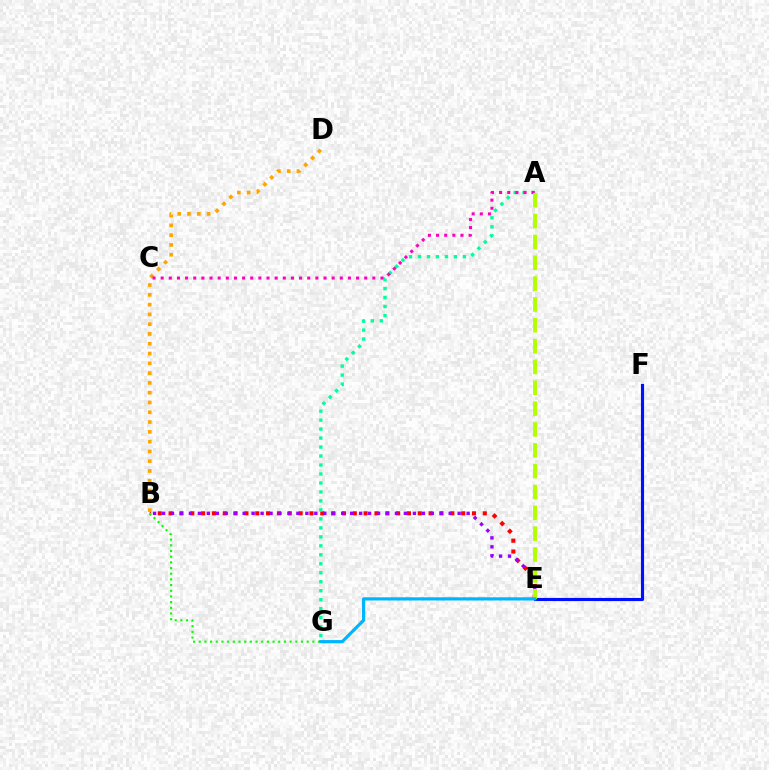{('B', 'E'): [{'color': '#ff0000', 'line_style': 'dotted', 'thickness': 2.94}, {'color': '#9b00ff', 'line_style': 'dotted', 'thickness': 2.43}], ('E', 'F'): [{'color': '#0010ff', 'line_style': 'solid', 'thickness': 2.25}], ('B', 'D'): [{'color': '#ffa500', 'line_style': 'dotted', 'thickness': 2.66}], ('A', 'G'): [{'color': '#00ff9d', 'line_style': 'dotted', 'thickness': 2.44}], ('B', 'G'): [{'color': '#08ff00', 'line_style': 'dotted', 'thickness': 1.54}], ('A', 'C'): [{'color': '#ff00bd', 'line_style': 'dotted', 'thickness': 2.21}], ('A', 'E'): [{'color': '#b3ff00', 'line_style': 'dashed', 'thickness': 2.83}], ('E', 'G'): [{'color': '#00b5ff', 'line_style': 'solid', 'thickness': 2.3}]}